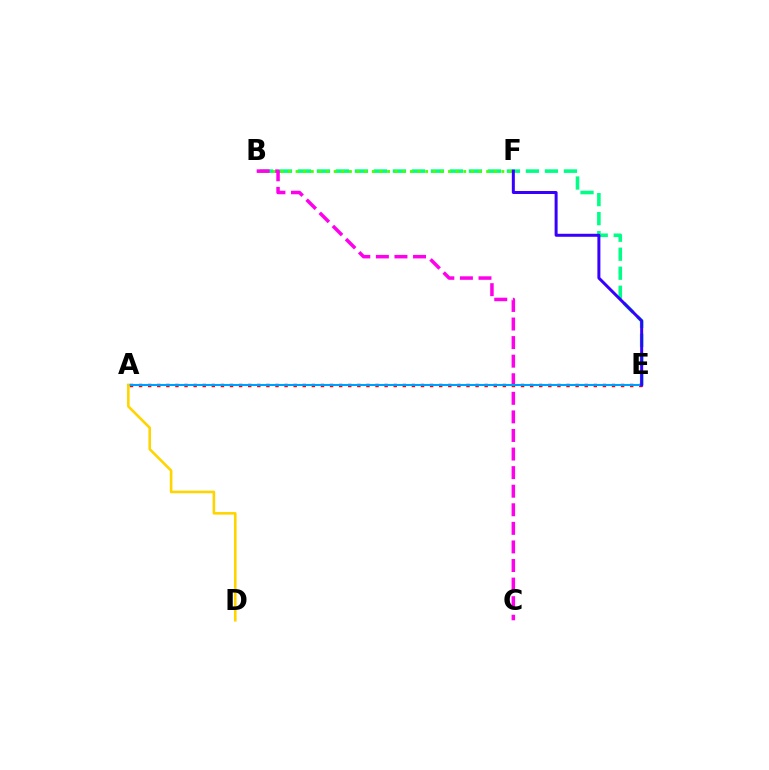{('B', 'E'): [{'color': '#00ff86', 'line_style': 'dashed', 'thickness': 2.58}], ('B', 'F'): [{'color': '#4fff00', 'line_style': 'dotted', 'thickness': 2.07}], ('B', 'C'): [{'color': '#ff00ed', 'line_style': 'dashed', 'thickness': 2.52}], ('A', 'E'): [{'color': '#ff0000', 'line_style': 'dotted', 'thickness': 2.47}, {'color': '#009eff', 'line_style': 'solid', 'thickness': 1.51}], ('A', 'D'): [{'color': '#ffd500', 'line_style': 'solid', 'thickness': 1.88}], ('E', 'F'): [{'color': '#3700ff', 'line_style': 'solid', 'thickness': 2.16}]}